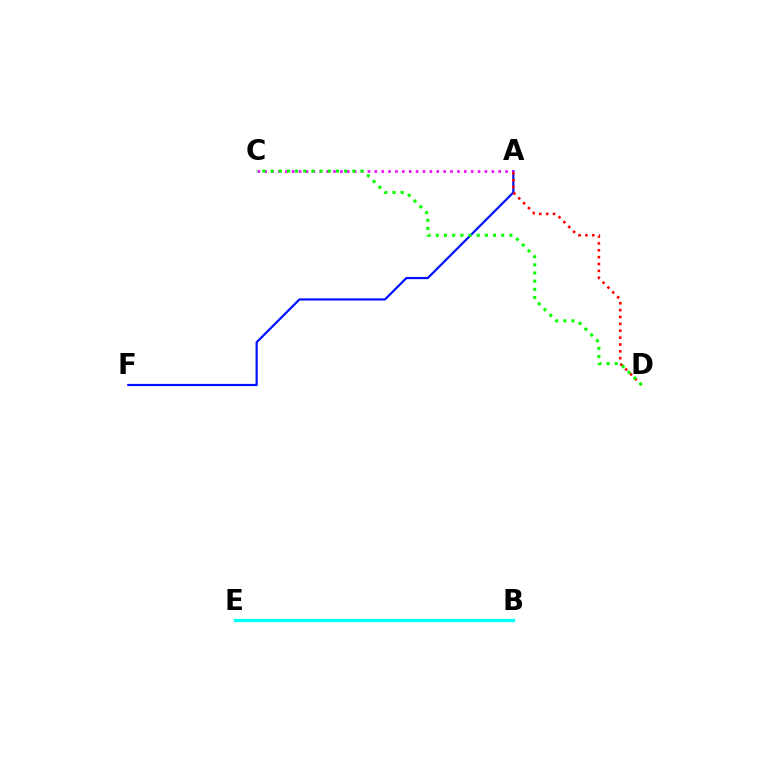{('B', 'E'): [{'color': '#fcf500', 'line_style': 'solid', 'thickness': 1.93}, {'color': '#00fff6', 'line_style': 'solid', 'thickness': 2.37}], ('A', 'F'): [{'color': '#0010ff', 'line_style': 'solid', 'thickness': 1.59}], ('A', 'C'): [{'color': '#ee00ff', 'line_style': 'dotted', 'thickness': 1.87}], ('A', 'D'): [{'color': '#ff0000', 'line_style': 'dotted', 'thickness': 1.87}], ('C', 'D'): [{'color': '#08ff00', 'line_style': 'dotted', 'thickness': 2.22}]}